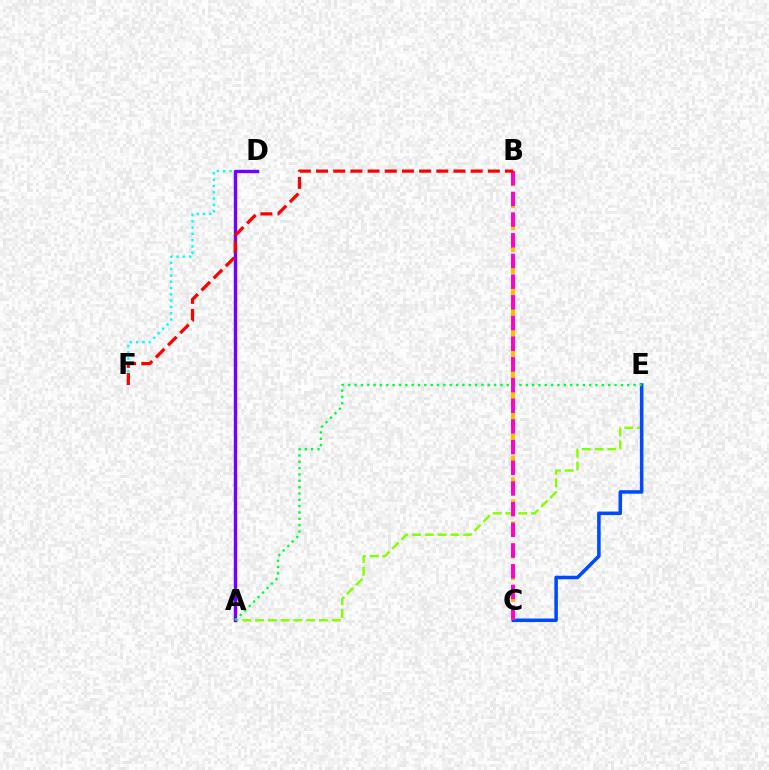{('A', 'E'): [{'color': '#84ff00', 'line_style': 'dashed', 'thickness': 1.74}, {'color': '#00ff39', 'line_style': 'dotted', 'thickness': 1.72}], ('D', 'F'): [{'color': '#00fff6', 'line_style': 'dotted', 'thickness': 1.71}], ('C', 'E'): [{'color': '#004bff', 'line_style': 'solid', 'thickness': 2.55}], ('A', 'D'): [{'color': '#7200ff', 'line_style': 'solid', 'thickness': 2.43}], ('B', 'C'): [{'color': '#ffbd00', 'line_style': 'dashed', 'thickness': 2.97}, {'color': '#ff00cf', 'line_style': 'dashed', 'thickness': 2.81}], ('B', 'F'): [{'color': '#ff0000', 'line_style': 'dashed', 'thickness': 2.33}]}